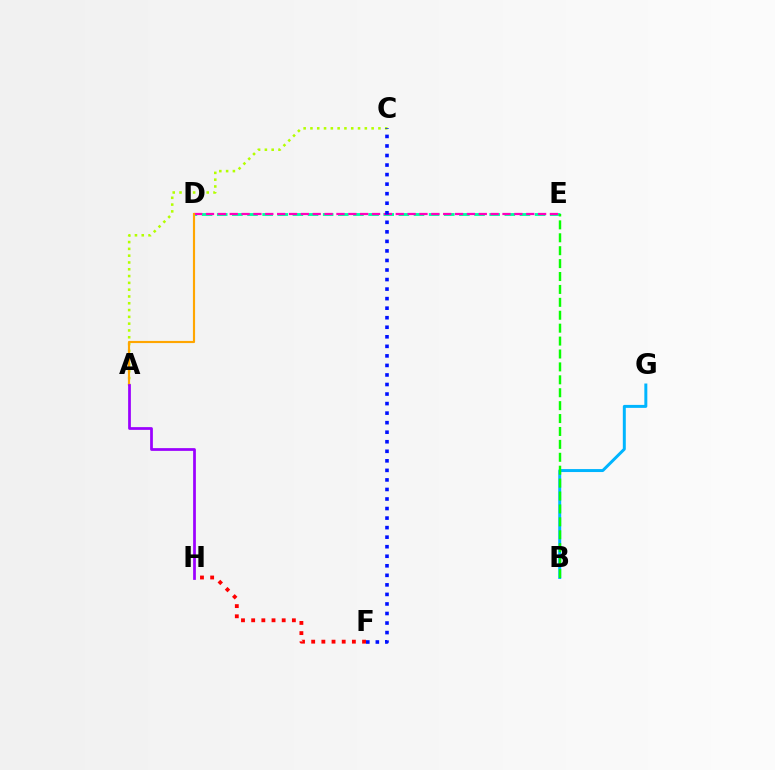{('D', 'E'): [{'color': '#00ff9d', 'line_style': 'dashed', 'thickness': 2.06}, {'color': '#ff00bd', 'line_style': 'dashed', 'thickness': 1.61}], ('A', 'C'): [{'color': '#b3ff00', 'line_style': 'dotted', 'thickness': 1.85}], ('F', 'H'): [{'color': '#ff0000', 'line_style': 'dotted', 'thickness': 2.76}], ('A', 'D'): [{'color': '#ffa500', 'line_style': 'solid', 'thickness': 1.55}], ('B', 'G'): [{'color': '#00b5ff', 'line_style': 'solid', 'thickness': 2.14}], ('A', 'H'): [{'color': '#9b00ff', 'line_style': 'solid', 'thickness': 1.97}], ('B', 'E'): [{'color': '#08ff00', 'line_style': 'dashed', 'thickness': 1.75}], ('C', 'F'): [{'color': '#0010ff', 'line_style': 'dotted', 'thickness': 2.59}]}